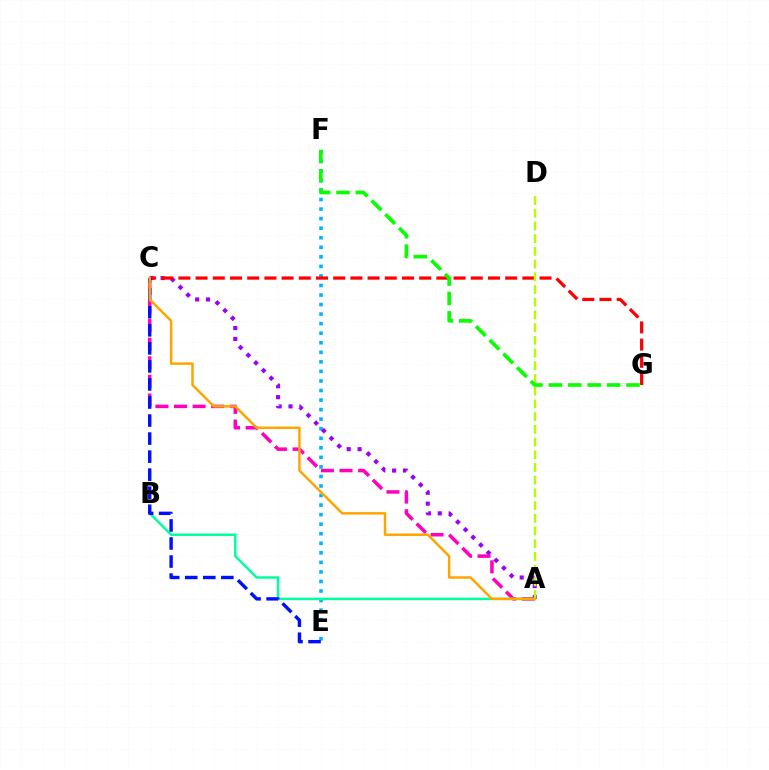{('A', 'C'): [{'color': '#ff00bd', 'line_style': 'dashed', 'thickness': 2.53}, {'color': '#9b00ff', 'line_style': 'dotted', 'thickness': 2.95}, {'color': '#ffa500', 'line_style': 'solid', 'thickness': 1.79}], ('E', 'F'): [{'color': '#00b5ff', 'line_style': 'dotted', 'thickness': 2.59}], ('A', 'B'): [{'color': '#00ff9d', 'line_style': 'solid', 'thickness': 1.78}], ('C', 'G'): [{'color': '#ff0000', 'line_style': 'dashed', 'thickness': 2.34}], ('C', 'E'): [{'color': '#0010ff', 'line_style': 'dashed', 'thickness': 2.45}], ('A', 'D'): [{'color': '#b3ff00', 'line_style': 'dashed', 'thickness': 1.73}], ('F', 'G'): [{'color': '#08ff00', 'line_style': 'dashed', 'thickness': 2.63}]}